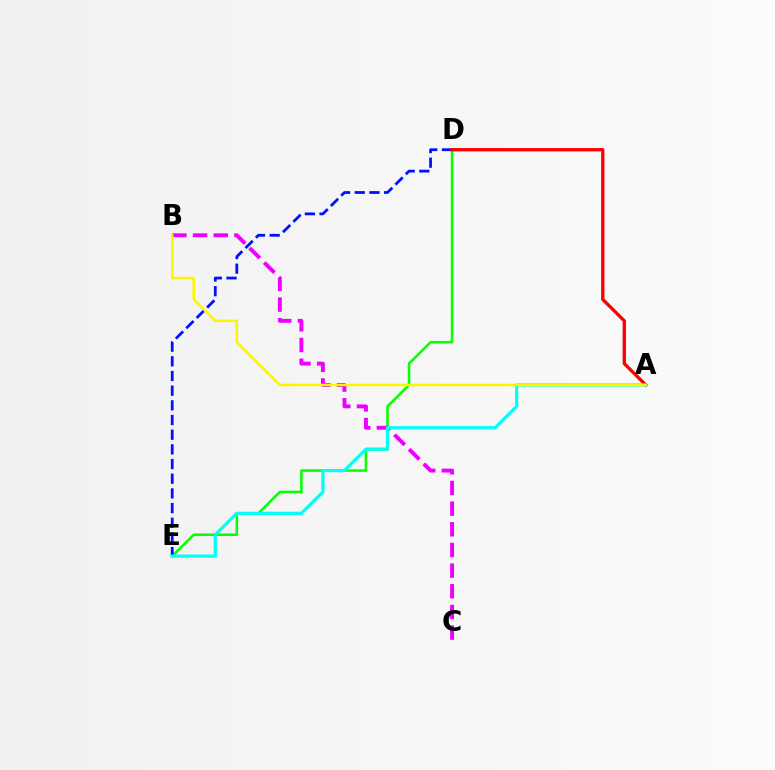{('D', 'E'): [{'color': '#08ff00', 'line_style': 'solid', 'thickness': 1.85}, {'color': '#0010ff', 'line_style': 'dashed', 'thickness': 1.99}], ('B', 'C'): [{'color': '#ee00ff', 'line_style': 'dashed', 'thickness': 2.81}], ('A', 'D'): [{'color': '#ff0000', 'line_style': 'solid', 'thickness': 2.4}], ('A', 'E'): [{'color': '#00fff6', 'line_style': 'solid', 'thickness': 2.31}], ('A', 'B'): [{'color': '#fcf500', 'line_style': 'solid', 'thickness': 1.81}]}